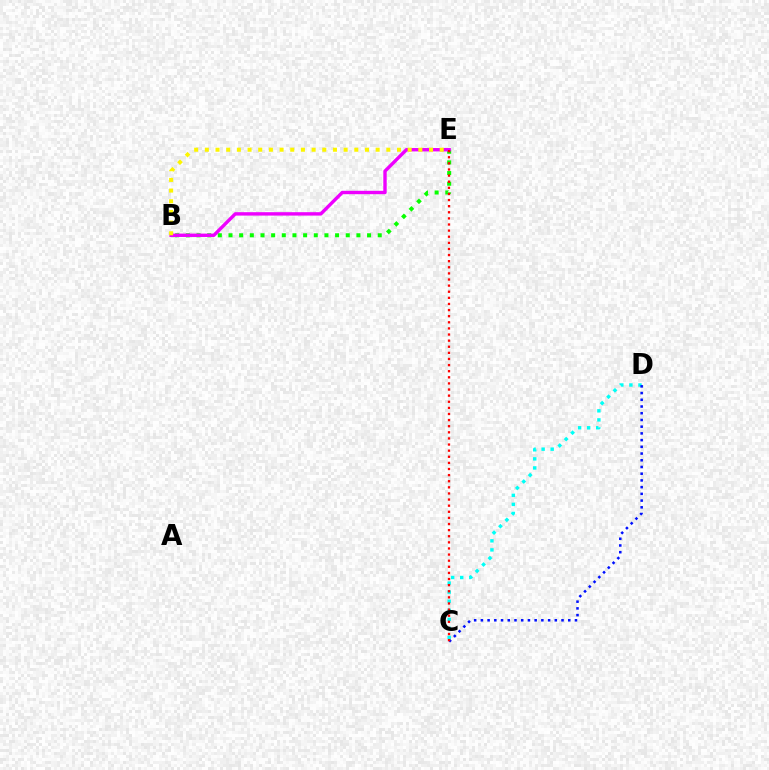{('B', 'E'): [{'color': '#08ff00', 'line_style': 'dotted', 'thickness': 2.9}, {'color': '#ee00ff', 'line_style': 'solid', 'thickness': 2.44}, {'color': '#fcf500', 'line_style': 'dotted', 'thickness': 2.9}], ('C', 'D'): [{'color': '#00fff6', 'line_style': 'dotted', 'thickness': 2.46}, {'color': '#0010ff', 'line_style': 'dotted', 'thickness': 1.83}], ('C', 'E'): [{'color': '#ff0000', 'line_style': 'dotted', 'thickness': 1.66}]}